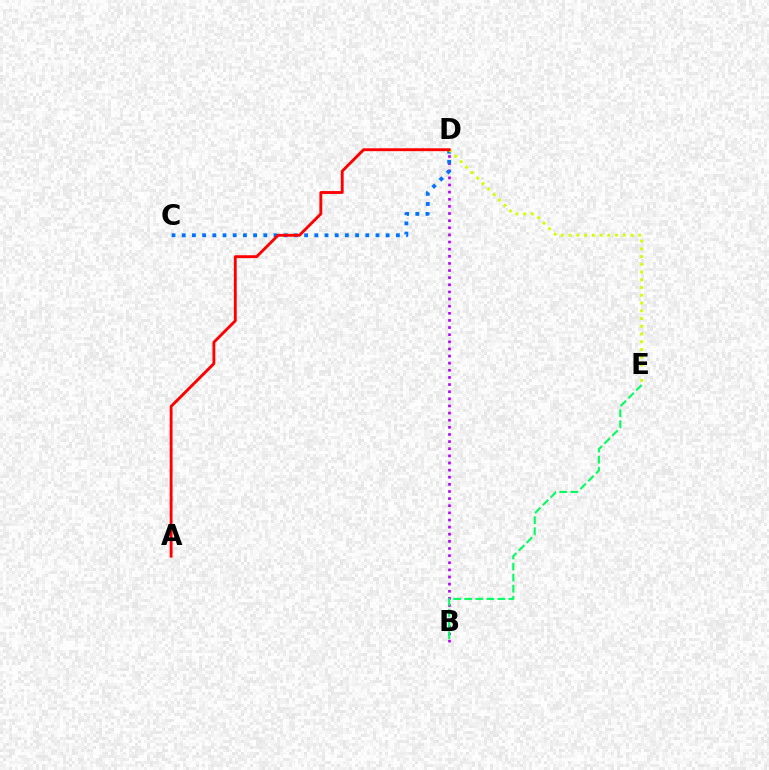{('B', 'D'): [{'color': '#b900ff', 'line_style': 'dotted', 'thickness': 1.94}], ('C', 'D'): [{'color': '#0074ff', 'line_style': 'dotted', 'thickness': 2.77}], ('D', 'E'): [{'color': '#d1ff00', 'line_style': 'dotted', 'thickness': 2.1}], ('A', 'D'): [{'color': '#ff0000', 'line_style': 'solid', 'thickness': 2.07}], ('B', 'E'): [{'color': '#00ff5c', 'line_style': 'dashed', 'thickness': 1.5}]}